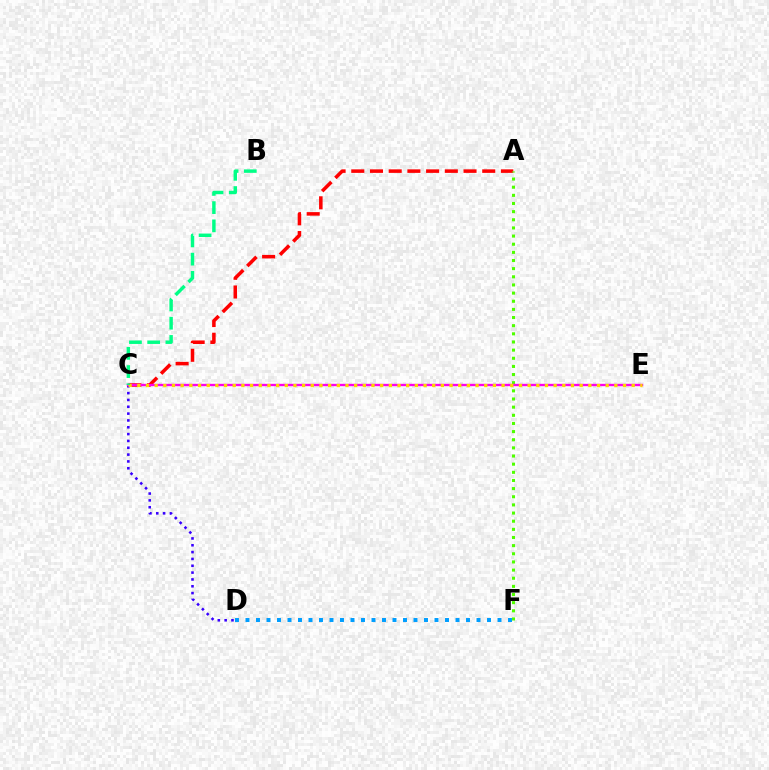{('A', 'C'): [{'color': '#ff0000', 'line_style': 'dashed', 'thickness': 2.54}], ('C', 'D'): [{'color': '#3700ff', 'line_style': 'dotted', 'thickness': 1.86}], ('A', 'F'): [{'color': '#4fff00', 'line_style': 'dotted', 'thickness': 2.21}], ('C', 'E'): [{'color': '#ff00ed', 'line_style': 'solid', 'thickness': 1.7}, {'color': '#ffd500', 'line_style': 'dotted', 'thickness': 2.36}], ('D', 'F'): [{'color': '#009eff', 'line_style': 'dotted', 'thickness': 2.85}], ('B', 'C'): [{'color': '#00ff86', 'line_style': 'dashed', 'thickness': 2.48}]}